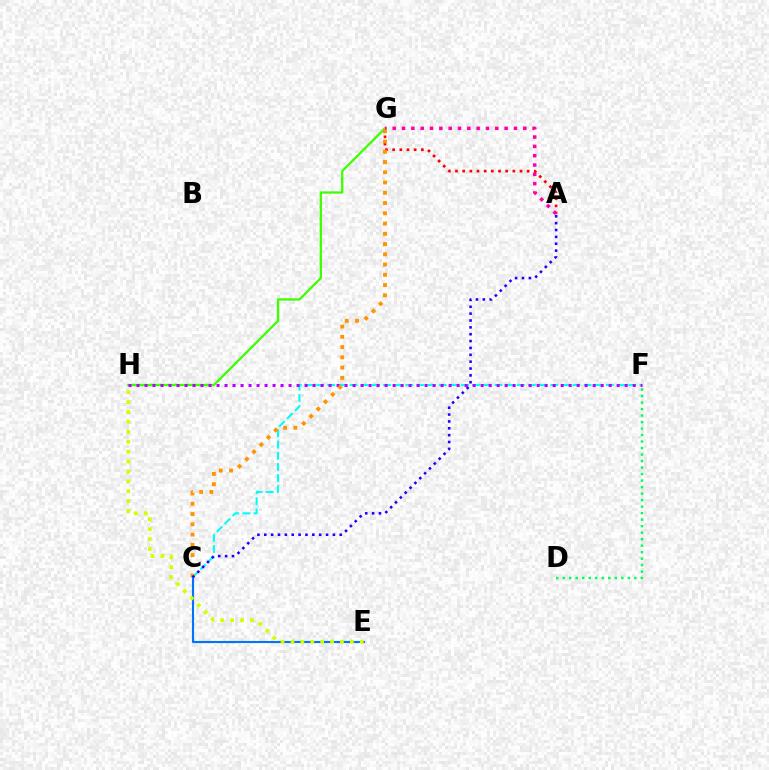{('C', 'E'): [{'color': '#0074ff', 'line_style': 'solid', 'thickness': 1.53}], ('A', 'G'): [{'color': '#ff0000', 'line_style': 'dotted', 'thickness': 1.95}, {'color': '#ff00ac', 'line_style': 'dotted', 'thickness': 2.53}], ('G', 'H'): [{'color': '#3dff00', 'line_style': 'solid', 'thickness': 1.64}], ('C', 'F'): [{'color': '#00fff6', 'line_style': 'dashed', 'thickness': 1.51}], ('F', 'H'): [{'color': '#b900ff', 'line_style': 'dotted', 'thickness': 2.17}], ('E', 'H'): [{'color': '#d1ff00', 'line_style': 'dotted', 'thickness': 2.69}], ('C', 'G'): [{'color': '#ff9400', 'line_style': 'dotted', 'thickness': 2.79}], ('D', 'F'): [{'color': '#00ff5c', 'line_style': 'dotted', 'thickness': 1.77}], ('A', 'C'): [{'color': '#2500ff', 'line_style': 'dotted', 'thickness': 1.86}]}